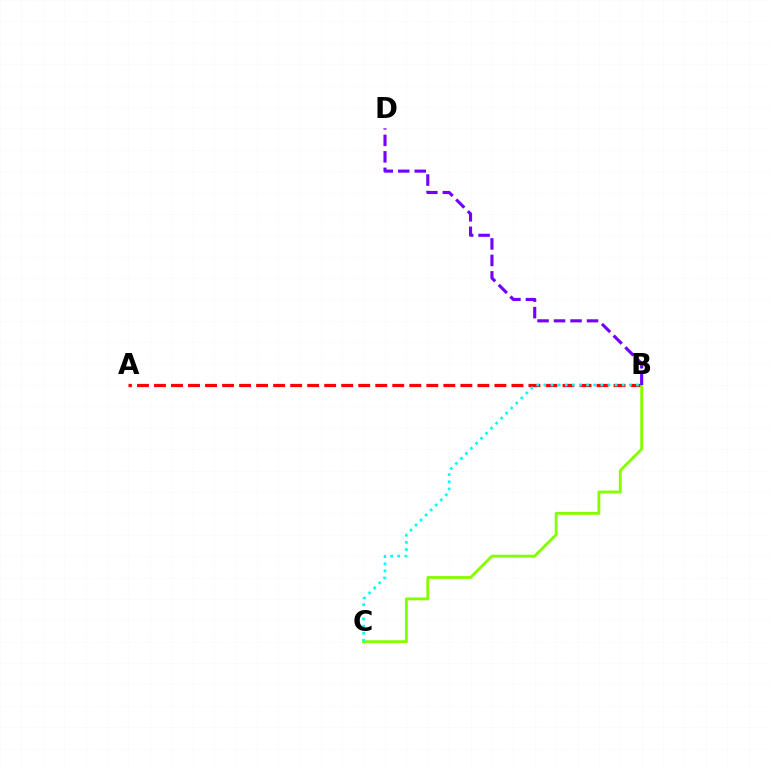{('A', 'B'): [{'color': '#ff0000', 'line_style': 'dashed', 'thickness': 2.31}], ('B', 'C'): [{'color': '#84ff00', 'line_style': 'solid', 'thickness': 2.05}, {'color': '#00fff6', 'line_style': 'dotted', 'thickness': 1.93}], ('B', 'D'): [{'color': '#7200ff', 'line_style': 'dashed', 'thickness': 2.24}]}